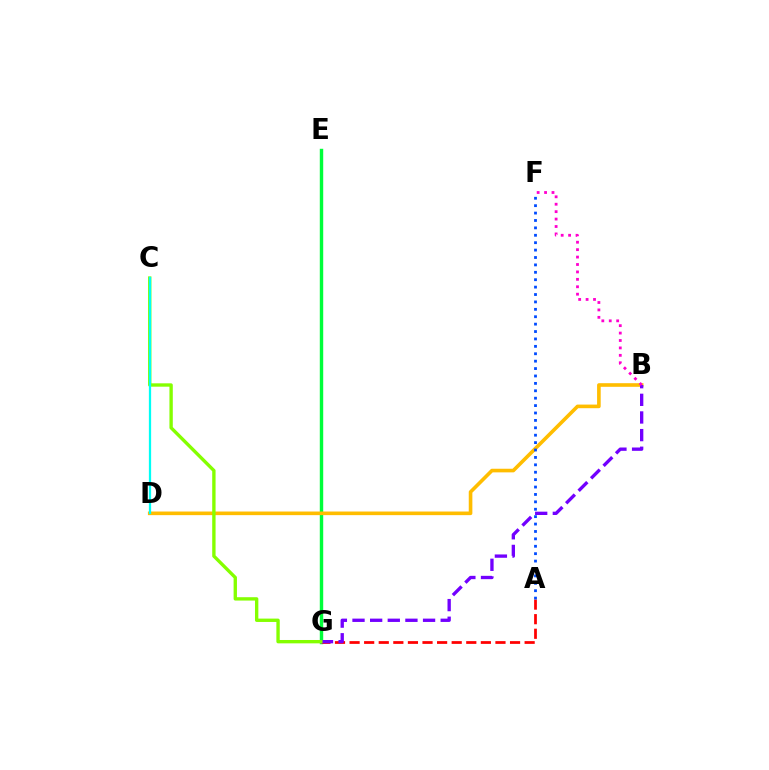{('E', 'G'): [{'color': '#00ff39', 'line_style': 'solid', 'thickness': 2.46}], ('B', 'D'): [{'color': '#ffbd00', 'line_style': 'solid', 'thickness': 2.6}], ('A', 'G'): [{'color': '#ff0000', 'line_style': 'dashed', 'thickness': 1.98}], ('B', 'G'): [{'color': '#7200ff', 'line_style': 'dashed', 'thickness': 2.4}], ('B', 'F'): [{'color': '#ff00cf', 'line_style': 'dotted', 'thickness': 2.02}], ('A', 'F'): [{'color': '#004bff', 'line_style': 'dotted', 'thickness': 2.01}], ('C', 'G'): [{'color': '#84ff00', 'line_style': 'solid', 'thickness': 2.42}], ('C', 'D'): [{'color': '#00fff6', 'line_style': 'solid', 'thickness': 1.63}]}